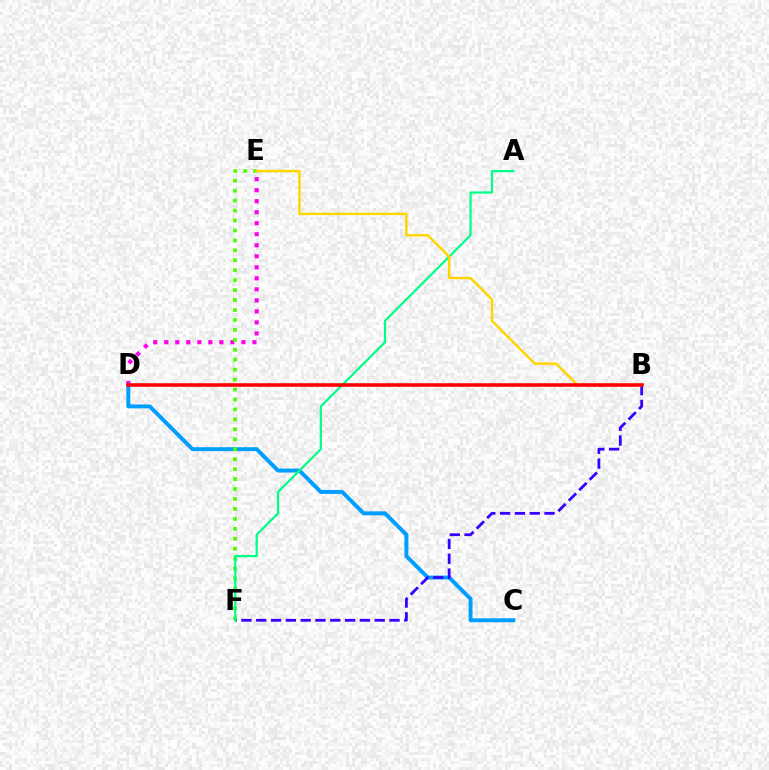{('D', 'E'): [{'color': '#ff00ed', 'line_style': 'dotted', 'thickness': 2.99}], ('C', 'D'): [{'color': '#009eff', 'line_style': 'solid', 'thickness': 2.84}], ('E', 'F'): [{'color': '#4fff00', 'line_style': 'dotted', 'thickness': 2.7}], ('B', 'F'): [{'color': '#3700ff', 'line_style': 'dashed', 'thickness': 2.01}], ('A', 'F'): [{'color': '#00ff86', 'line_style': 'solid', 'thickness': 1.6}], ('B', 'E'): [{'color': '#ffd500', 'line_style': 'solid', 'thickness': 1.76}], ('B', 'D'): [{'color': '#ff0000', 'line_style': 'solid', 'thickness': 2.56}]}